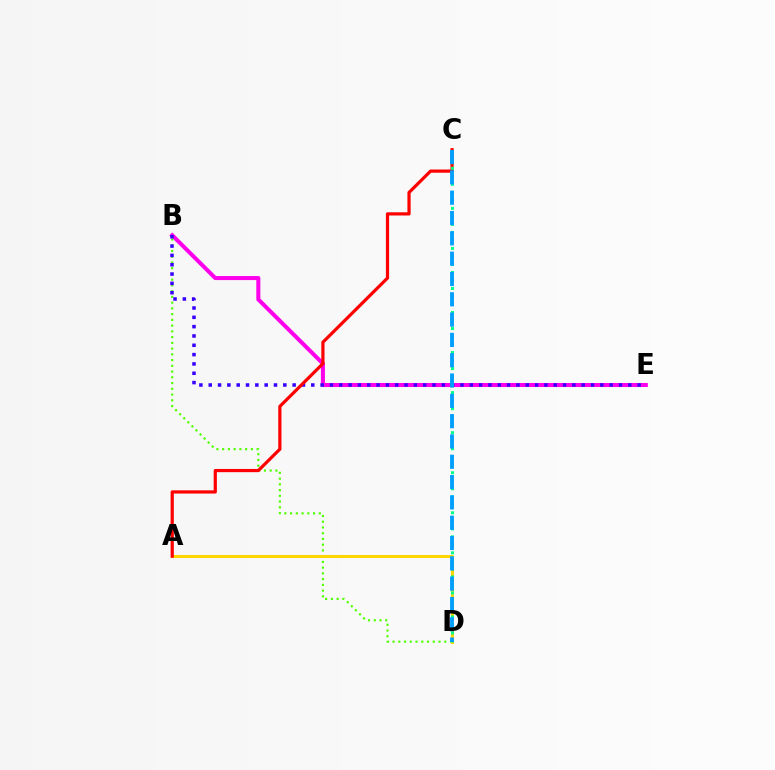{('B', 'E'): [{'color': '#ff00ed', 'line_style': 'solid', 'thickness': 2.91}, {'color': '#3700ff', 'line_style': 'dotted', 'thickness': 2.53}], ('B', 'D'): [{'color': '#4fff00', 'line_style': 'dotted', 'thickness': 1.56}], ('A', 'D'): [{'color': '#ffd500', 'line_style': 'solid', 'thickness': 2.19}], ('A', 'C'): [{'color': '#ff0000', 'line_style': 'solid', 'thickness': 2.31}], ('C', 'D'): [{'color': '#00ff86', 'line_style': 'dotted', 'thickness': 2.18}, {'color': '#009eff', 'line_style': 'dashed', 'thickness': 2.76}]}